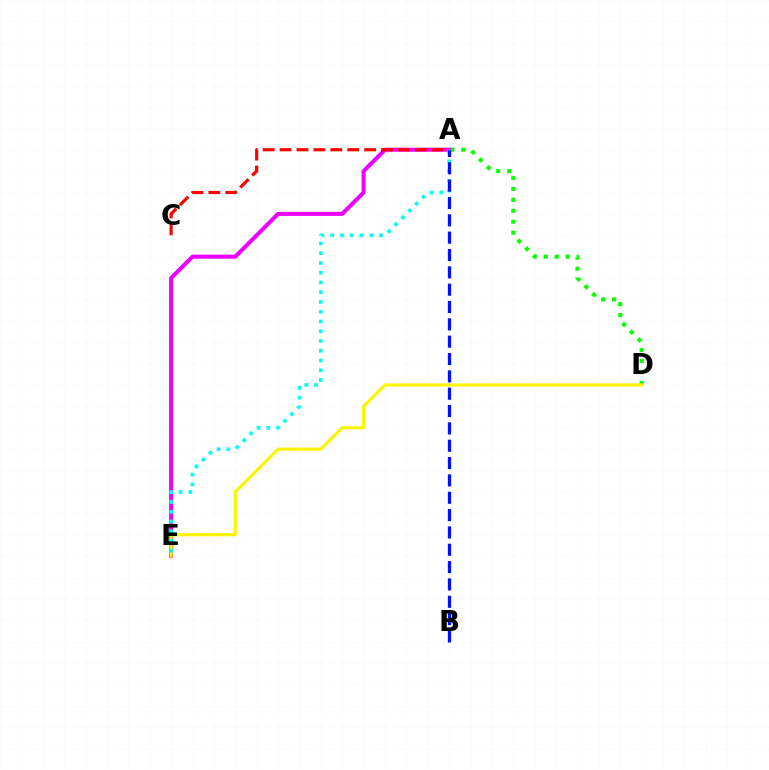{('A', 'D'): [{'color': '#08ff00', 'line_style': 'dotted', 'thickness': 2.98}], ('A', 'E'): [{'color': '#ee00ff', 'line_style': 'solid', 'thickness': 2.91}, {'color': '#00fff6', 'line_style': 'dotted', 'thickness': 2.65}], ('D', 'E'): [{'color': '#fcf500', 'line_style': 'solid', 'thickness': 2.27}], ('A', 'C'): [{'color': '#ff0000', 'line_style': 'dashed', 'thickness': 2.3}], ('A', 'B'): [{'color': '#0010ff', 'line_style': 'dashed', 'thickness': 2.36}]}